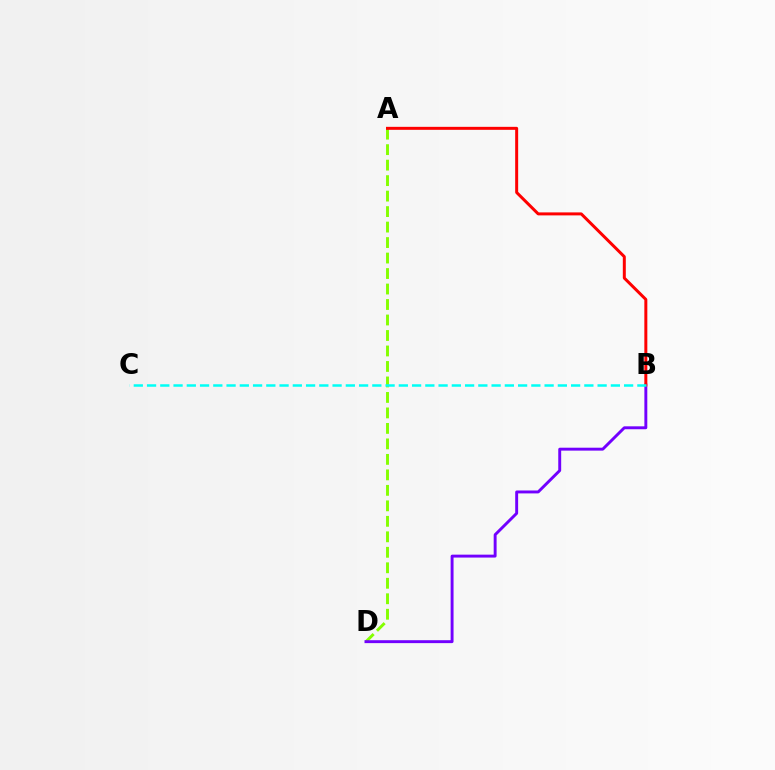{('A', 'D'): [{'color': '#84ff00', 'line_style': 'dashed', 'thickness': 2.1}], ('B', 'D'): [{'color': '#7200ff', 'line_style': 'solid', 'thickness': 2.1}], ('A', 'B'): [{'color': '#ff0000', 'line_style': 'solid', 'thickness': 2.15}], ('B', 'C'): [{'color': '#00fff6', 'line_style': 'dashed', 'thickness': 1.8}]}